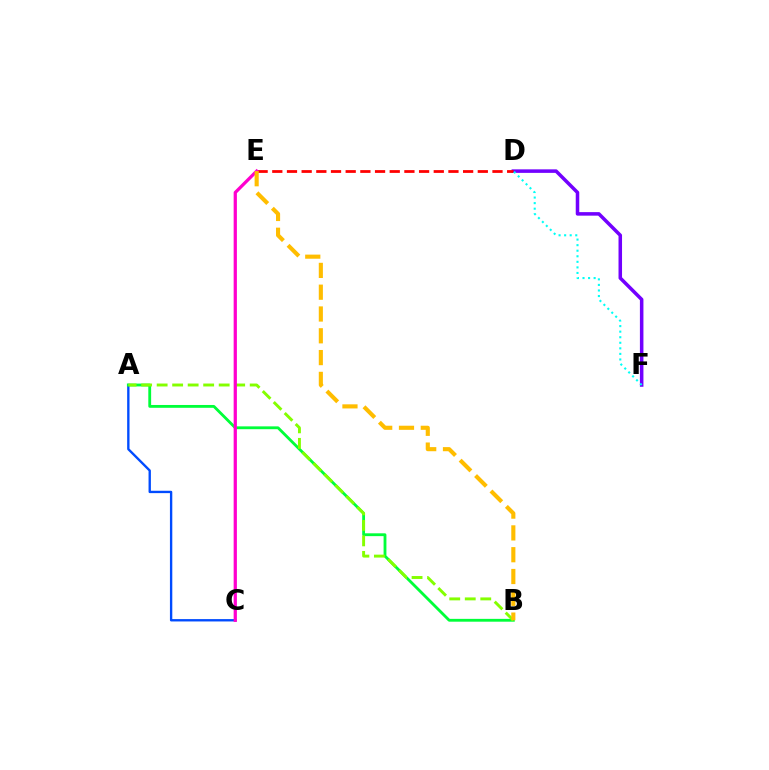{('D', 'F'): [{'color': '#7200ff', 'line_style': 'solid', 'thickness': 2.54}, {'color': '#00fff6', 'line_style': 'dotted', 'thickness': 1.51}], ('A', 'C'): [{'color': '#004bff', 'line_style': 'solid', 'thickness': 1.7}], ('D', 'E'): [{'color': '#ff0000', 'line_style': 'dashed', 'thickness': 1.99}], ('A', 'B'): [{'color': '#00ff39', 'line_style': 'solid', 'thickness': 2.04}, {'color': '#84ff00', 'line_style': 'dashed', 'thickness': 2.11}], ('C', 'E'): [{'color': '#ff00cf', 'line_style': 'solid', 'thickness': 2.33}], ('B', 'E'): [{'color': '#ffbd00', 'line_style': 'dashed', 'thickness': 2.96}]}